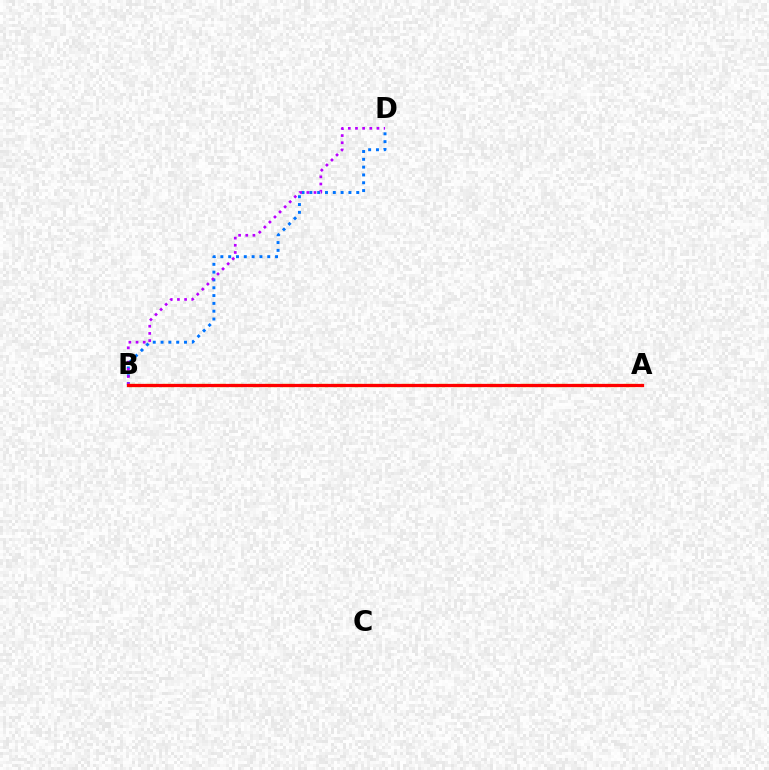{('A', 'B'): [{'color': '#00ff5c', 'line_style': 'dotted', 'thickness': 1.98}, {'color': '#d1ff00', 'line_style': 'dashed', 'thickness': 2.32}, {'color': '#ff0000', 'line_style': 'solid', 'thickness': 2.34}], ('B', 'D'): [{'color': '#0074ff', 'line_style': 'dotted', 'thickness': 2.12}, {'color': '#b900ff', 'line_style': 'dotted', 'thickness': 1.95}]}